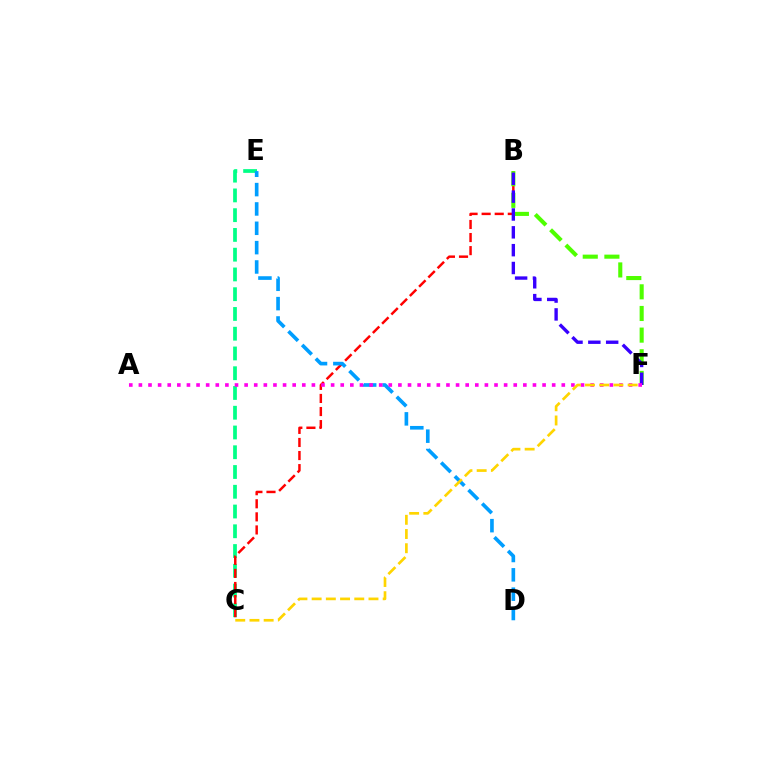{('C', 'E'): [{'color': '#00ff86', 'line_style': 'dashed', 'thickness': 2.68}], ('B', 'C'): [{'color': '#ff0000', 'line_style': 'dashed', 'thickness': 1.78}], ('B', 'F'): [{'color': '#4fff00', 'line_style': 'dashed', 'thickness': 2.94}, {'color': '#3700ff', 'line_style': 'dashed', 'thickness': 2.42}], ('D', 'E'): [{'color': '#009eff', 'line_style': 'dashed', 'thickness': 2.63}], ('A', 'F'): [{'color': '#ff00ed', 'line_style': 'dotted', 'thickness': 2.61}], ('C', 'F'): [{'color': '#ffd500', 'line_style': 'dashed', 'thickness': 1.93}]}